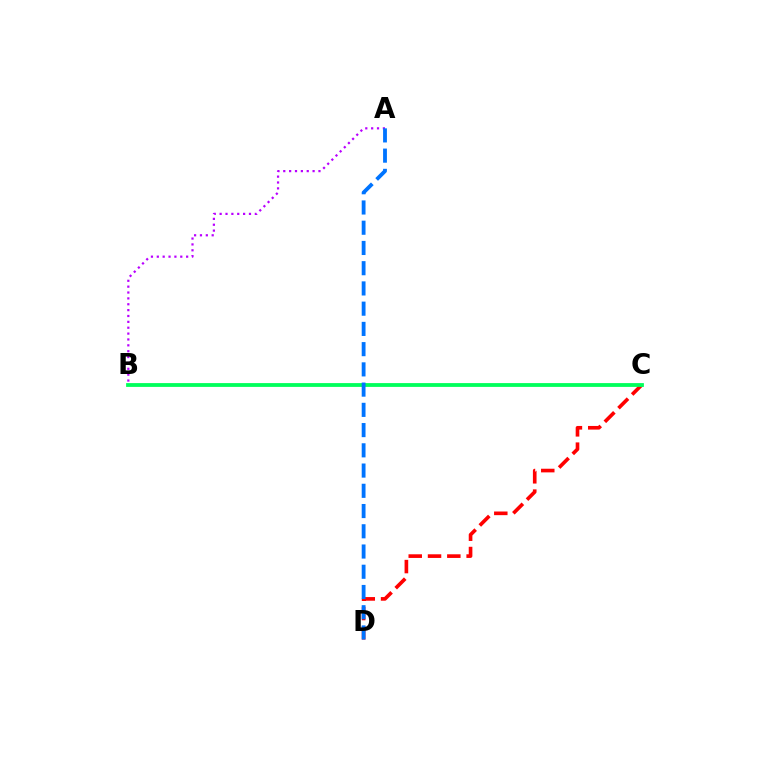{('A', 'B'): [{'color': '#b900ff', 'line_style': 'dotted', 'thickness': 1.59}], ('B', 'C'): [{'color': '#d1ff00', 'line_style': 'solid', 'thickness': 1.62}, {'color': '#00ff5c', 'line_style': 'solid', 'thickness': 2.73}], ('C', 'D'): [{'color': '#ff0000', 'line_style': 'dashed', 'thickness': 2.62}], ('A', 'D'): [{'color': '#0074ff', 'line_style': 'dashed', 'thickness': 2.75}]}